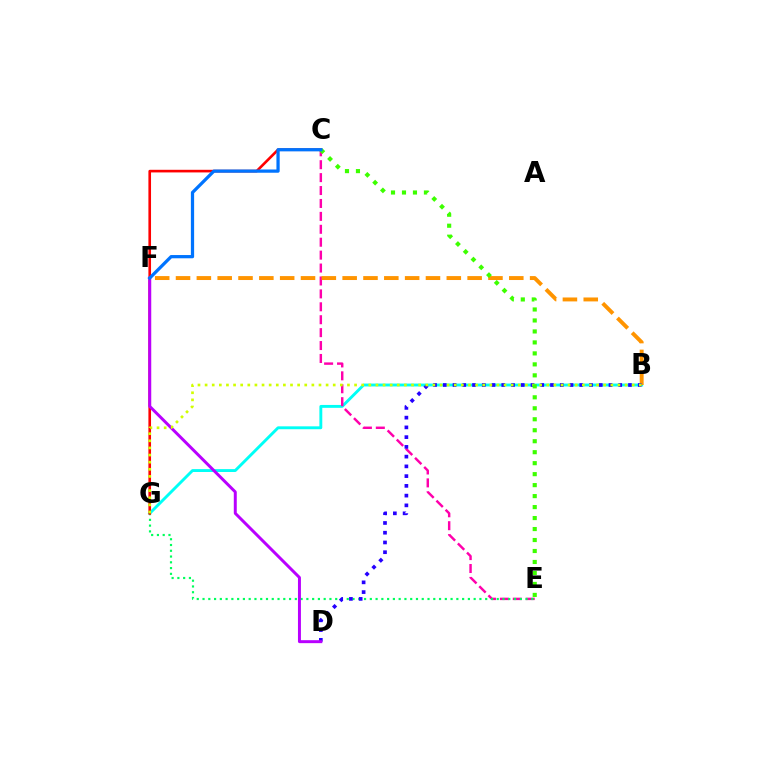{('B', 'G'): [{'color': '#00fff6', 'line_style': 'solid', 'thickness': 2.08}, {'color': '#d1ff00', 'line_style': 'dotted', 'thickness': 1.93}], ('C', 'E'): [{'color': '#ff00ac', 'line_style': 'dashed', 'thickness': 1.75}, {'color': '#3dff00', 'line_style': 'dotted', 'thickness': 2.98}], ('E', 'G'): [{'color': '#00ff5c', 'line_style': 'dotted', 'thickness': 1.57}], ('C', 'G'): [{'color': '#ff0000', 'line_style': 'solid', 'thickness': 1.89}], ('B', 'F'): [{'color': '#ff9400', 'line_style': 'dashed', 'thickness': 2.83}], ('B', 'D'): [{'color': '#2500ff', 'line_style': 'dotted', 'thickness': 2.65}], ('D', 'F'): [{'color': '#b900ff', 'line_style': 'solid', 'thickness': 2.14}], ('C', 'F'): [{'color': '#0074ff', 'line_style': 'solid', 'thickness': 2.34}]}